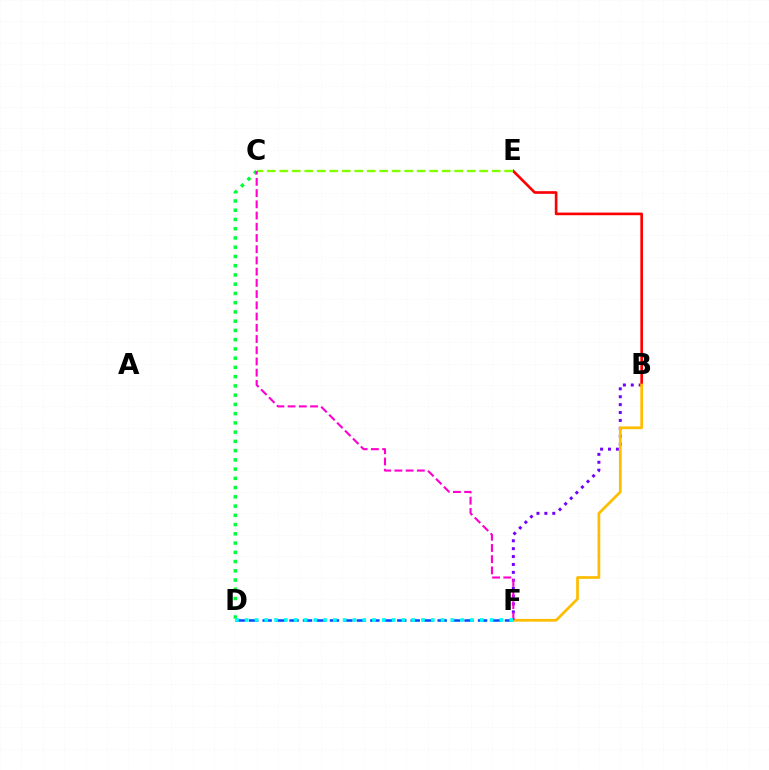{('D', 'F'): [{'color': '#004bff', 'line_style': 'dashed', 'thickness': 1.83}, {'color': '#00fff6', 'line_style': 'dotted', 'thickness': 2.66}], ('B', 'F'): [{'color': '#7200ff', 'line_style': 'dotted', 'thickness': 2.15}, {'color': '#ffbd00', 'line_style': 'solid', 'thickness': 1.96}], ('B', 'E'): [{'color': '#ff0000', 'line_style': 'solid', 'thickness': 1.9}], ('C', 'D'): [{'color': '#00ff39', 'line_style': 'dotted', 'thickness': 2.51}], ('C', 'E'): [{'color': '#84ff00', 'line_style': 'dashed', 'thickness': 1.7}], ('C', 'F'): [{'color': '#ff00cf', 'line_style': 'dashed', 'thickness': 1.52}]}